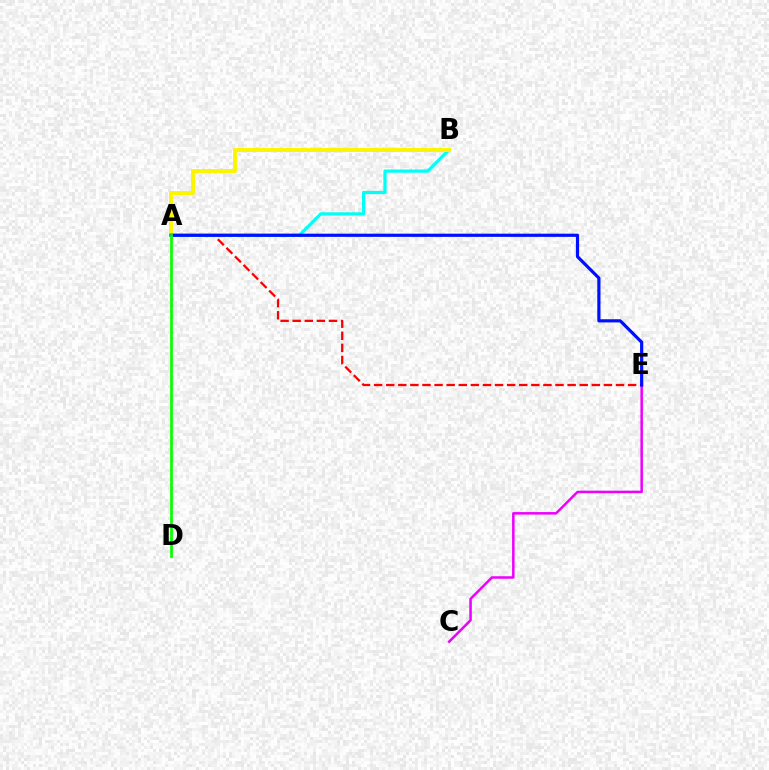{('A', 'E'): [{'color': '#ff0000', 'line_style': 'dashed', 'thickness': 1.64}, {'color': '#0010ff', 'line_style': 'solid', 'thickness': 2.3}], ('C', 'E'): [{'color': '#ee00ff', 'line_style': 'solid', 'thickness': 1.81}], ('A', 'B'): [{'color': '#00fff6', 'line_style': 'solid', 'thickness': 2.32}, {'color': '#fcf500', 'line_style': 'solid', 'thickness': 2.84}], ('A', 'D'): [{'color': '#08ff00', 'line_style': 'solid', 'thickness': 1.97}]}